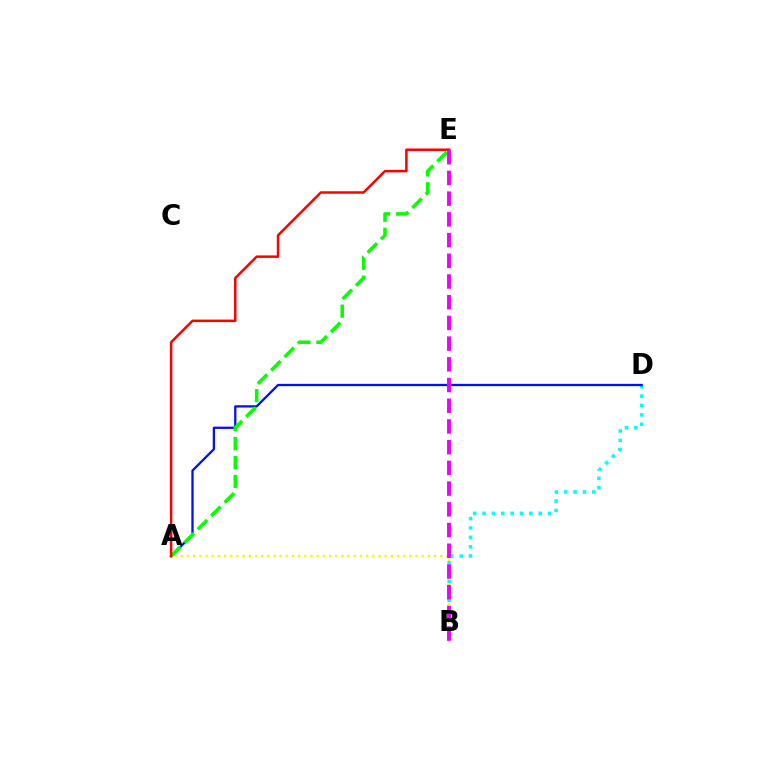{('A', 'B'): [{'color': '#fcf500', 'line_style': 'dotted', 'thickness': 1.68}], ('B', 'D'): [{'color': '#00fff6', 'line_style': 'dotted', 'thickness': 2.55}], ('A', 'D'): [{'color': '#0010ff', 'line_style': 'solid', 'thickness': 1.65}], ('A', 'E'): [{'color': '#08ff00', 'line_style': 'dashed', 'thickness': 2.57}, {'color': '#ff0000', 'line_style': 'solid', 'thickness': 1.81}], ('B', 'E'): [{'color': '#ee00ff', 'line_style': 'dashed', 'thickness': 2.81}]}